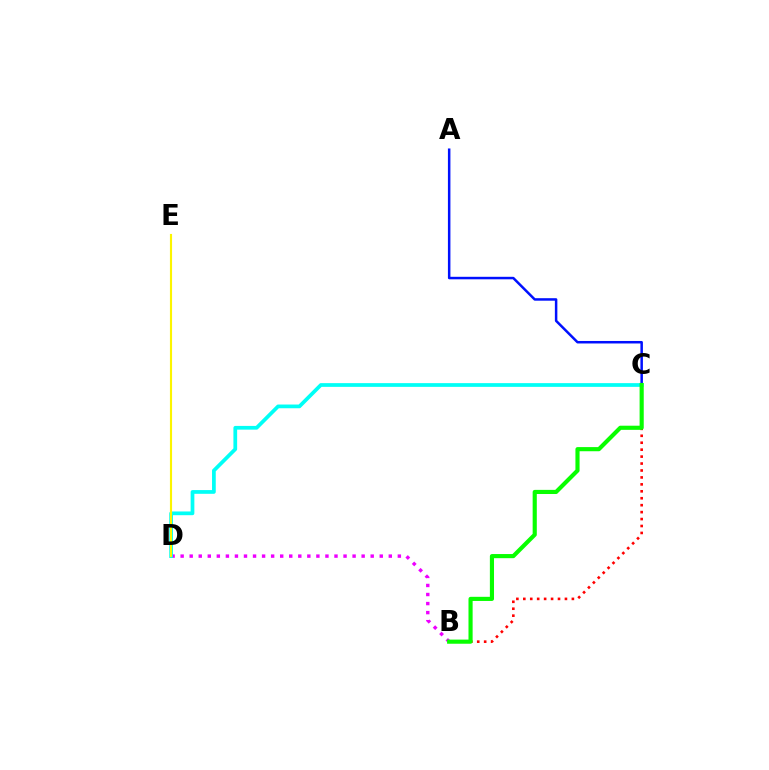{('B', 'D'): [{'color': '#ee00ff', 'line_style': 'dotted', 'thickness': 2.46}], ('C', 'D'): [{'color': '#00fff6', 'line_style': 'solid', 'thickness': 2.68}], ('B', 'C'): [{'color': '#ff0000', 'line_style': 'dotted', 'thickness': 1.89}, {'color': '#08ff00', 'line_style': 'solid', 'thickness': 2.98}], ('A', 'C'): [{'color': '#0010ff', 'line_style': 'solid', 'thickness': 1.8}], ('D', 'E'): [{'color': '#fcf500', 'line_style': 'solid', 'thickness': 1.54}]}